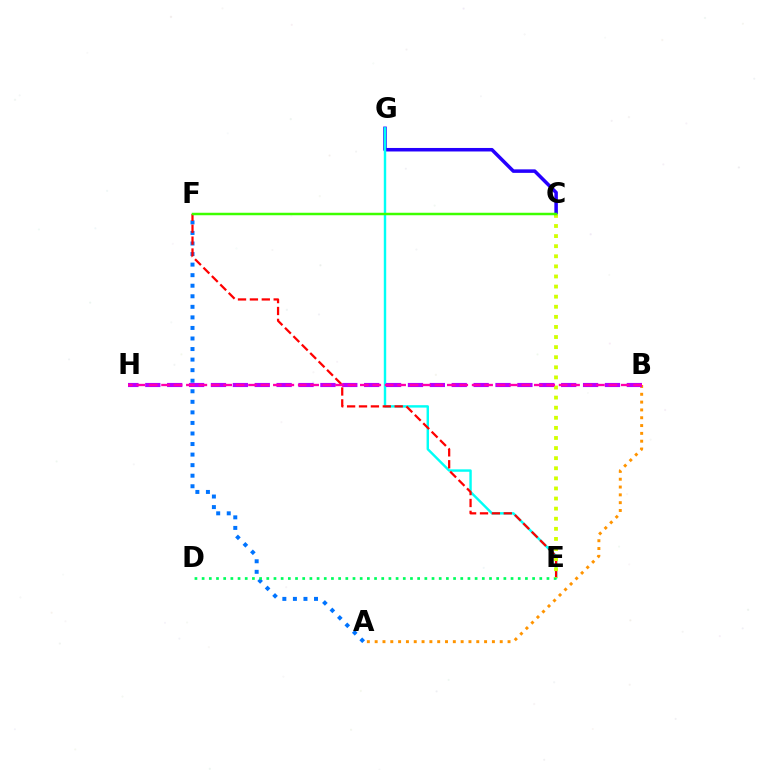{('A', 'F'): [{'color': '#0074ff', 'line_style': 'dotted', 'thickness': 2.87}], ('C', 'G'): [{'color': '#2500ff', 'line_style': 'solid', 'thickness': 2.53}], ('E', 'G'): [{'color': '#00fff6', 'line_style': 'solid', 'thickness': 1.75}], ('E', 'F'): [{'color': '#ff0000', 'line_style': 'dashed', 'thickness': 1.62}], ('A', 'B'): [{'color': '#ff9400', 'line_style': 'dotted', 'thickness': 2.12}], ('D', 'E'): [{'color': '#00ff5c', 'line_style': 'dotted', 'thickness': 1.95}], ('B', 'H'): [{'color': '#b900ff', 'line_style': 'dashed', 'thickness': 2.97}, {'color': '#ff00ac', 'line_style': 'dashed', 'thickness': 1.69}], ('C', 'E'): [{'color': '#d1ff00', 'line_style': 'dotted', 'thickness': 2.74}], ('C', 'F'): [{'color': '#3dff00', 'line_style': 'solid', 'thickness': 1.79}]}